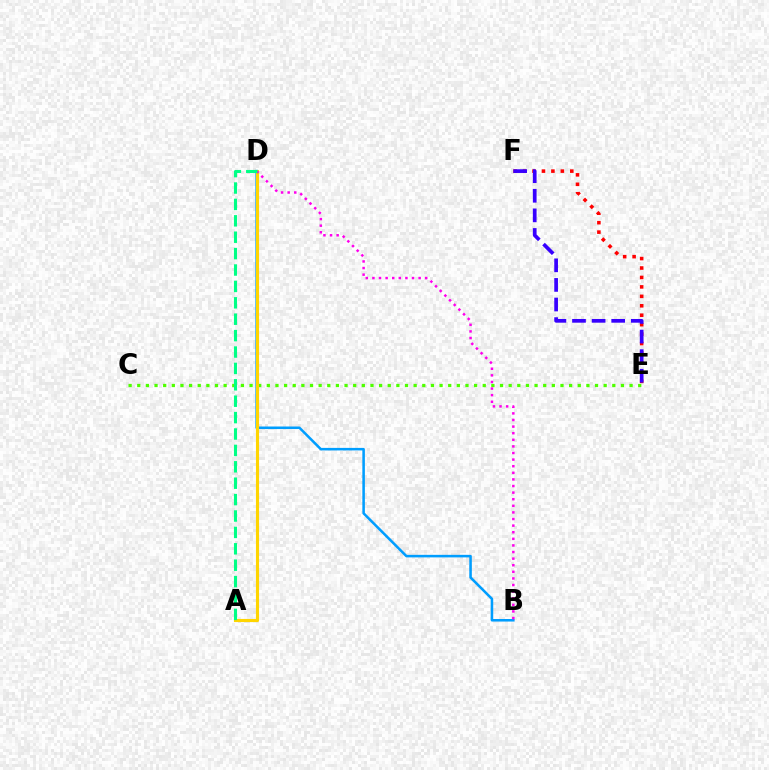{('E', 'F'): [{'color': '#ff0000', 'line_style': 'dotted', 'thickness': 2.57}, {'color': '#3700ff', 'line_style': 'dashed', 'thickness': 2.66}], ('B', 'D'): [{'color': '#009eff', 'line_style': 'solid', 'thickness': 1.83}, {'color': '#ff00ed', 'line_style': 'dotted', 'thickness': 1.79}], ('C', 'E'): [{'color': '#4fff00', 'line_style': 'dotted', 'thickness': 2.35}], ('A', 'D'): [{'color': '#ffd500', 'line_style': 'solid', 'thickness': 2.24}, {'color': '#00ff86', 'line_style': 'dashed', 'thickness': 2.23}]}